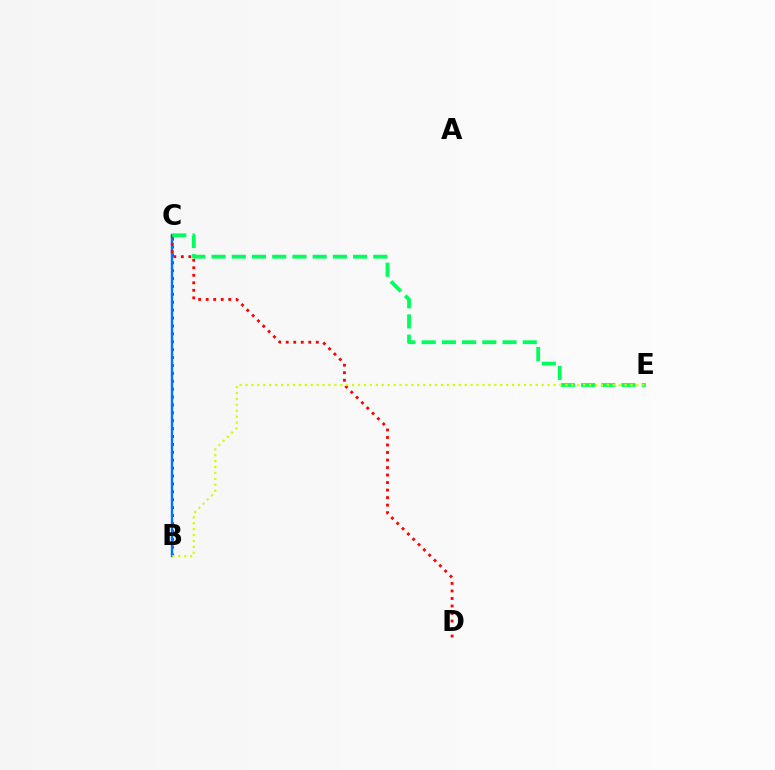{('B', 'C'): [{'color': '#b900ff', 'line_style': 'dotted', 'thickness': 2.15}, {'color': '#0074ff', 'line_style': 'solid', 'thickness': 1.72}], ('C', 'D'): [{'color': '#ff0000', 'line_style': 'dotted', 'thickness': 2.04}], ('C', 'E'): [{'color': '#00ff5c', 'line_style': 'dashed', 'thickness': 2.75}], ('B', 'E'): [{'color': '#d1ff00', 'line_style': 'dotted', 'thickness': 1.61}]}